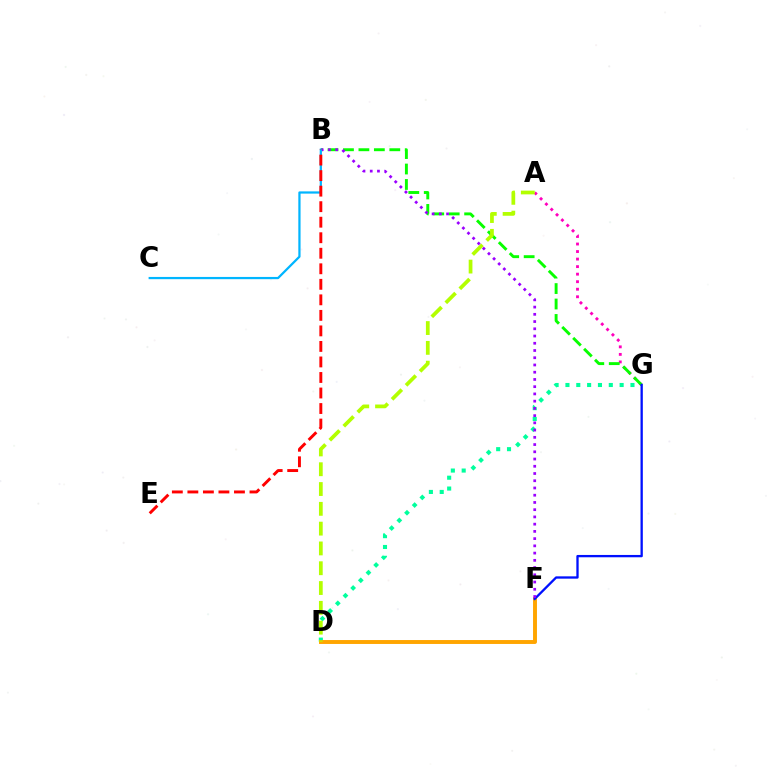{('D', 'G'): [{'color': '#00ff9d', 'line_style': 'dotted', 'thickness': 2.94}], ('A', 'G'): [{'color': '#ff00bd', 'line_style': 'dotted', 'thickness': 2.05}], ('B', 'G'): [{'color': '#08ff00', 'line_style': 'dashed', 'thickness': 2.1}], ('D', 'F'): [{'color': '#ffa500', 'line_style': 'solid', 'thickness': 2.82}], ('A', 'D'): [{'color': '#b3ff00', 'line_style': 'dashed', 'thickness': 2.69}], ('F', 'G'): [{'color': '#0010ff', 'line_style': 'solid', 'thickness': 1.67}], ('B', 'F'): [{'color': '#9b00ff', 'line_style': 'dotted', 'thickness': 1.97}], ('B', 'C'): [{'color': '#00b5ff', 'line_style': 'solid', 'thickness': 1.61}], ('B', 'E'): [{'color': '#ff0000', 'line_style': 'dashed', 'thickness': 2.11}]}